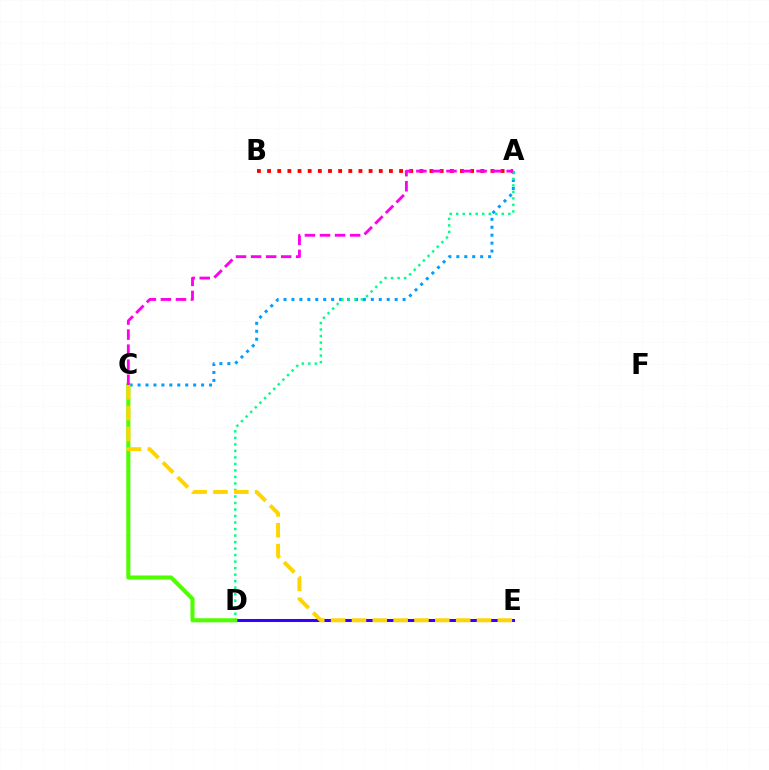{('A', 'B'): [{'color': '#ff0000', 'line_style': 'dotted', 'thickness': 2.76}], ('A', 'C'): [{'color': '#009eff', 'line_style': 'dotted', 'thickness': 2.16}, {'color': '#ff00ed', 'line_style': 'dashed', 'thickness': 2.04}], ('D', 'E'): [{'color': '#3700ff', 'line_style': 'solid', 'thickness': 2.18}], ('C', 'D'): [{'color': '#4fff00', 'line_style': 'solid', 'thickness': 2.94}], ('A', 'D'): [{'color': '#00ff86', 'line_style': 'dotted', 'thickness': 1.77}], ('C', 'E'): [{'color': '#ffd500', 'line_style': 'dashed', 'thickness': 2.83}]}